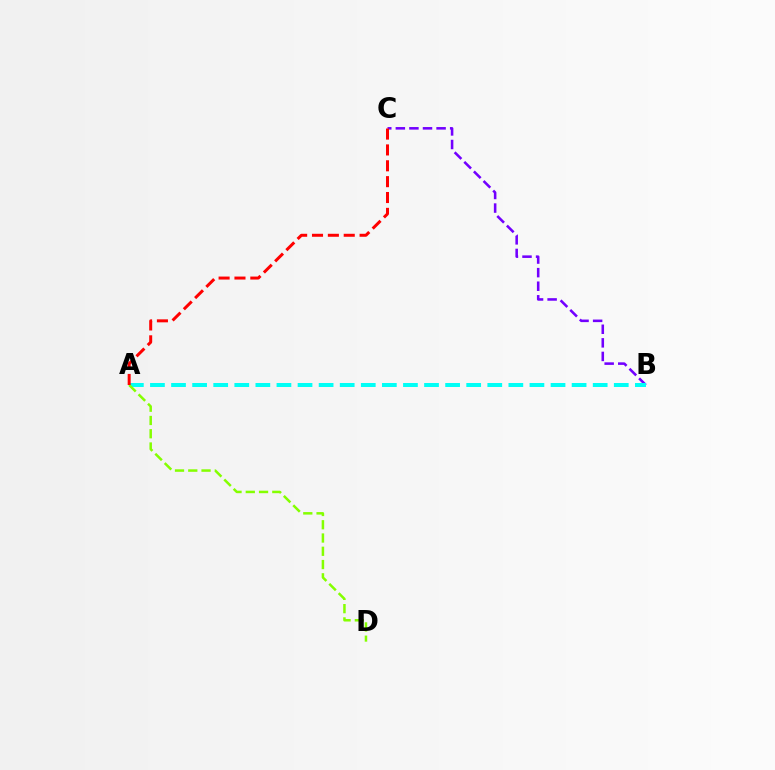{('B', 'C'): [{'color': '#7200ff', 'line_style': 'dashed', 'thickness': 1.84}], ('A', 'B'): [{'color': '#00fff6', 'line_style': 'dashed', 'thickness': 2.86}], ('A', 'D'): [{'color': '#84ff00', 'line_style': 'dashed', 'thickness': 1.8}], ('A', 'C'): [{'color': '#ff0000', 'line_style': 'dashed', 'thickness': 2.16}]}